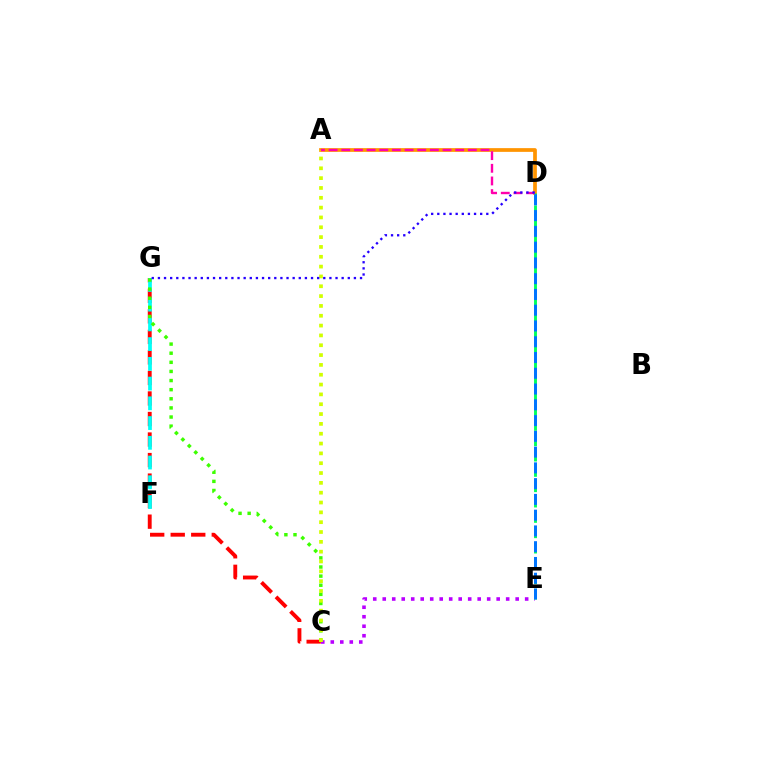{('C', 'E'): [{'color': '#b900ff', 'line_style': 'dotted', 'thickness': 2.58}], ('A', 'D'): [{'color': '#ff9400', 'line_style': 'solid', 'thickness': 2.68}, {'color': '#ff00ac', 'line_style': 'dashed', 'thickness': 1.72}], ('C', 'G'): [{'color': '#ff0000', 'line_style': 'dashed', 'thickness': 2.79}, {'color': '#3dff00', 'line_style': 'dotted', 'thickness': 2.48}], ('D', 'E'): [{'color': '#00ff5c', 'line_style': 'dashed', 'thickness': 2.08}, {'color': '#0074ff', 'line_style': 'dashed', 'thickness': 2.14}], ('F', 'G'): [{'color': '#00fff6', 'line_style': 'dashed', 'thickness': 2.68}], ('A', 'C'): [{'color': '#d1ff00', 'line_style': 'dotted', 'thickness': 2.67}], ('D', 'G'): [{'color': '#2500ff', 'line_style': 'dotted', 'thickness': 1.66}]}